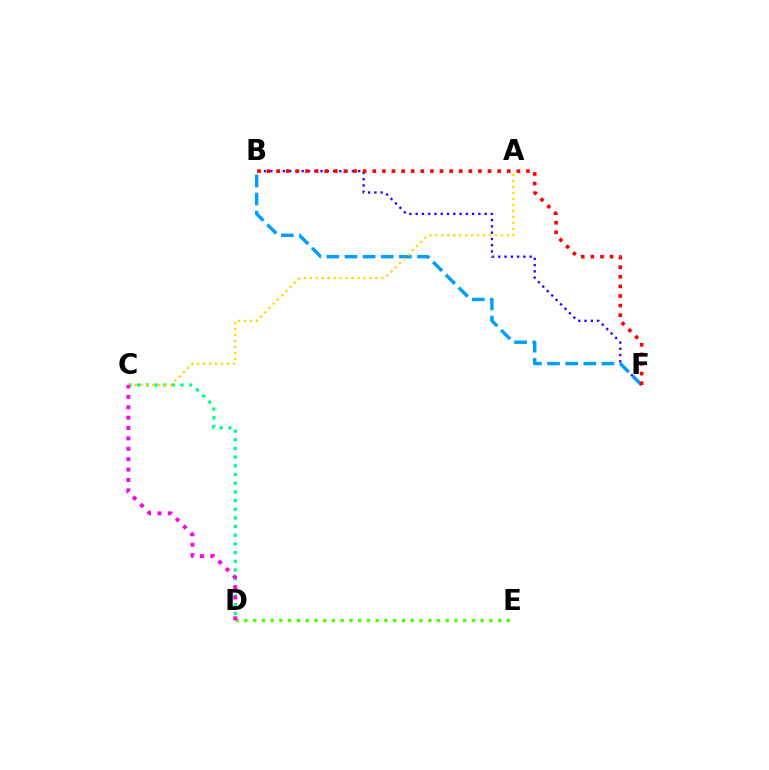{('B', 'F'): [{'color': '#3700ff', 'line_style': 'dotted', 'thickness': 1.7}, {'color': '#009eff', 'line_style': 'dashed', 'thickness': 2.46}, {'color': '#ff0000', 'line_style': 'dotted', 'thickness': 2.61}], ('C', 'D'): [{'color': '#00ff86', 'line_style': 'dotted', 'thickness': 2.36}, {'color': '#ff00ed', 'line_style': 'dotted', 'thickness': 2.82}], ('D', 'E'): [{'color': '#4fff00', 'line_style': 'dotted', 'thickness': 2.38}], ('A', 'C'): [{'color': '#ffd500', 'line_style': 'dotted', 'thickness': 1.62}]}